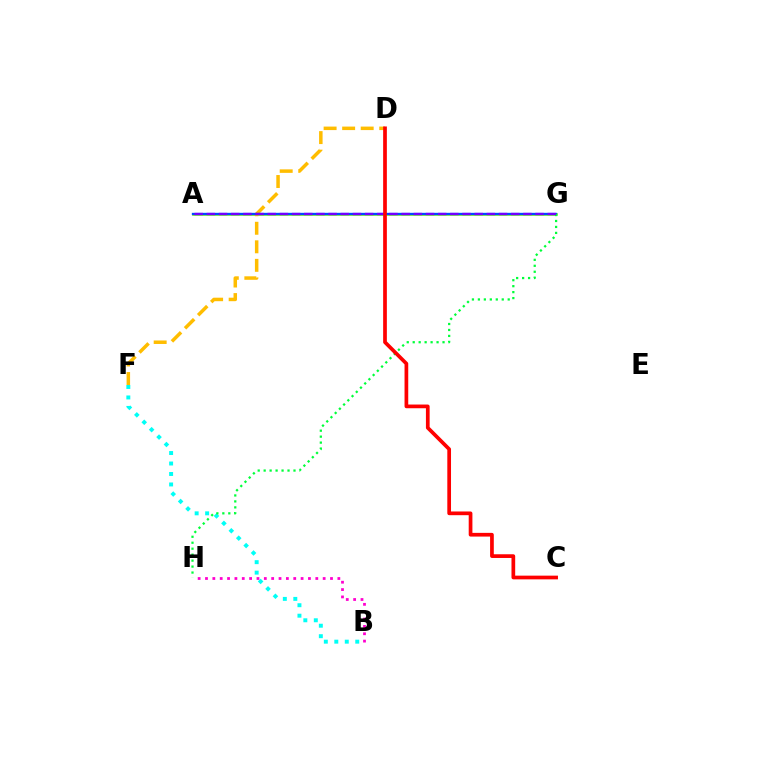{('A', 'G'): [{'color': '#84ff00', 'line_style': 'solid', 'thickness': 1.84}, {'color': '#004bff', 'line_style': 'solid', 'thickness': 1.69}, {'color': '#7200ff', 'line_style': 'dashed', 'thickness': 1.65}], ('D', 'F'): [{'color': '#ffbd00', 'line_style': 'dashed', 'thickness': 2.52}], ('B', 'F'): [{'color': '#00fff6', 'line_style': 'dotted', 'thickness': 2.85}], ('G', 'H'): [{'color': '#00ff39', 'line_style': 'dotted', 'thickness': 1.62}], ('B', 'H'): [{'color': '#ff00cf', 'line_style': 'dotted', 'thickness': 2.0}], ('C', 'D'): [{'color': '#ff0000', 'line_style': 'solid', 'thickness': 2.67}]}